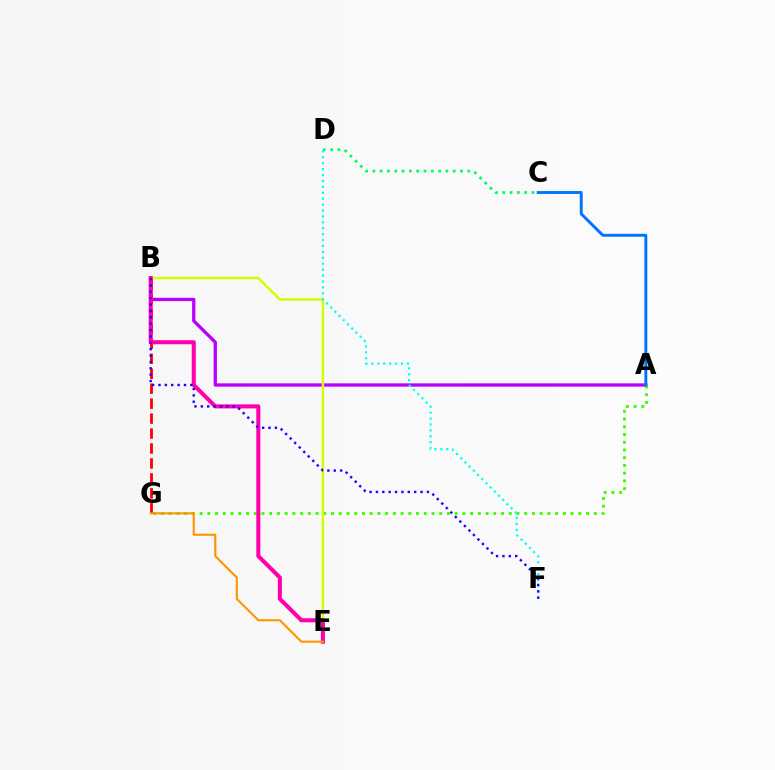{('A', 'B'): [{'color': '#b900ff', 'line_style': 'solid', 'thickness': 2.38}], ('A', 'G'): [{'color': '#3dff00', 'line_style': 'dotted', 'thickness': 2.1}], ('B', 'E'): [{'color': '#d1ff00', 'line_style': 'solid', 'thickness': 1.78}, {'color': '#ff00ac', 'line_style': 'solid', 'thickness': 2.92}], ('C', 'D'): [{'color': '#00ff5c', 'line_style': 'dotted', 'thickness': 1.98}], ('B', 'G'): [{'color': '#ff0000', 'line_style': 'dashed', 'thickness': 2.03}], ('D', 'F'): [{'color': '#00fff6', 'line_style': 'dotted', 'thickness': 1.61}], ('A', 'C'): [{'color': '#0074ff', 'line_style': 'solid', 'thickness': 2.1}], ('B', 'F'): [{'color': '#2500ff', 'line_style': 'dotted', 'thickness': 1.73}], ('E', 'G'): [{'color': '#ff9400', 'line_style': 'solid', 'thickness': 1.52}]}